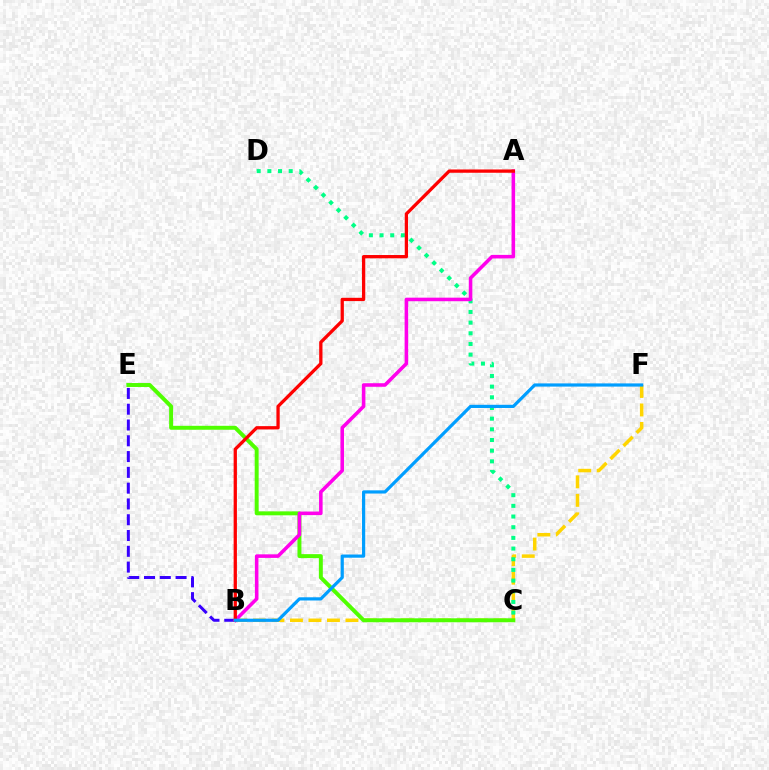{('B', 'E'): [{'color': '#3700ff', 'line_style': 'dashed', 'thickness': 2.14}], ('B', 'F'): [{'color': '#ffd500', 'line_style': 'dashed', 'thickness': 2.51}, {'color': '#009eff', 'line_style': 'solid', 'thickness': 2.3}], ('C', 'D'): [{'color': '#00ff86', 'line_style': 'dotted', 'thickness': 2.9}], ('C', 'E'): [{'color': '#4fff00', 'line_style': 'solid', 'thickness': 2.84}], ('A', 'B'): [{'color': '#ff00ed', 'line_style': 'solid', 'thickness': 2.56}, {'color': '#ff0000', 'line_style': 'solid', 'thickness': 2.36}]}